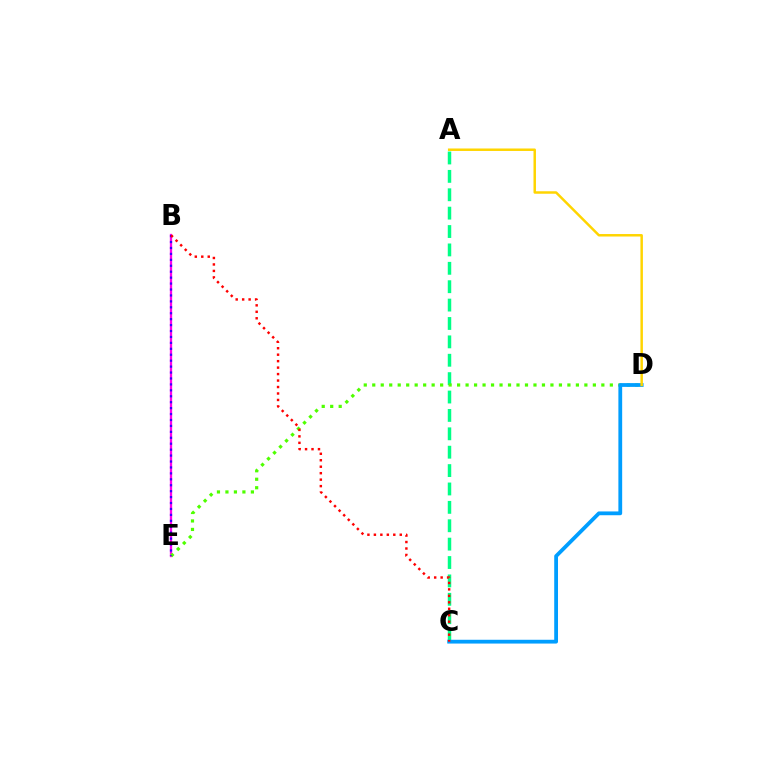{('A', 'C'): [{'color': '#00ff86', 'line_style': 'dashed', 'thickness': 2.5}], ('B', 'E'): [{'color': '#ff00ed', 'line_style': 'solid', 'thickness': 1.66}, {'color': '#3700ff', 'line_style': 'dotted', 'thickness': 1.61}], ('D', 'E'): [{'color': '#4fff00', 'line_style': 'dotted', 'thickness': 2.31}], ('C', 'D'): [{'color': '#009eff', 'line_style': 'solid', 'thickness': 2.72}], ('B', 'C'): [{'color': '#ff0000', 'line_style': 'dotted', 'thickness': 1.76}], ('A', 'D'): [{'color': '#ffd500', 'line_style': 'solid', 'thickness': 1.78}]}